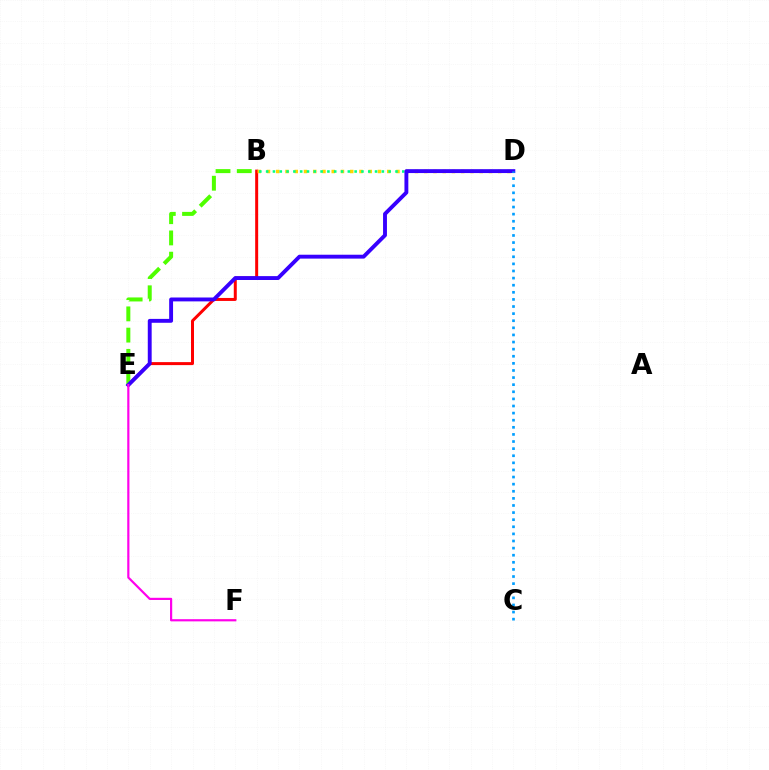{('B', 'E'): [{'color': '#ff0000', 'line_style': 'solid', 'thickness': 2.15}, {'color': '#4fff00', 'line_style': 'dashed', 'thickness': 2.89}], ('B', 'D'): [{'color': '#ffd500', 'line_style': 'dotted', 'thickness': 2.51}, {'color': '#00ff86', 'line_style': 'dotted', 'thickness': 1.85}], ('D', 'E'): [{'color': '#3700ff', 'line_style': 'solid', 'thickness': 2.8}], ('E', 'F'): [{'color': '#ff00ed', 'line_style': 'solid', 'thickness': 1.57}], ('C', 'D'): [{'color': '#009eff', 'line_style': 'dotted', 'thickness': 1.93}]}